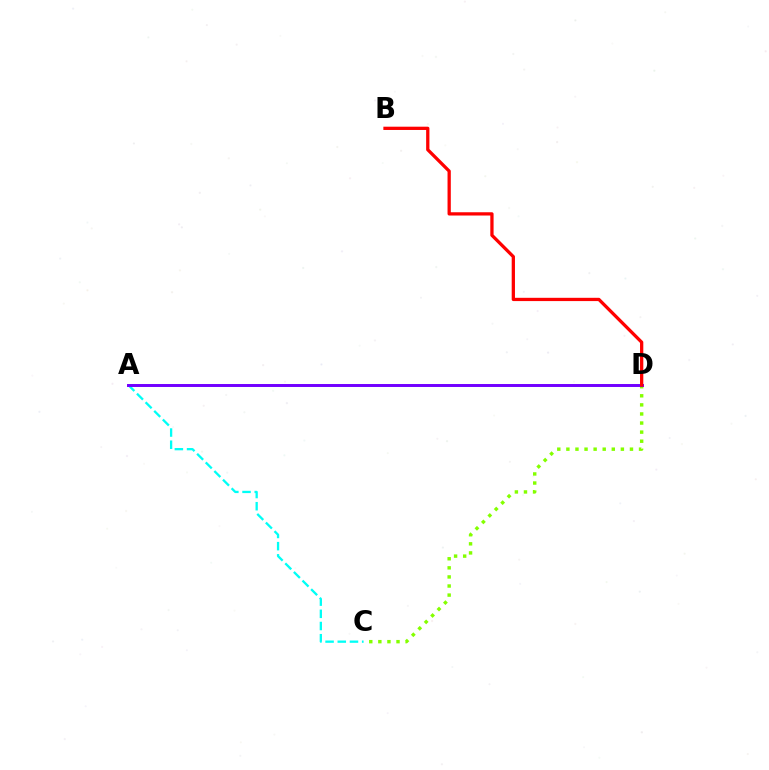{('C', 'D'): [{'color': '#84ff00', 'line_style': 'dotted', 'thickness': 2.47}], ('A', 'C'): [{'color': '#00fff6', 'line_style': 'dashed', 'thickness': 1.66}], ('A', 'D'): [{'color': '#7200ff', 'line_style': 'solid', 'thickness': 2.13}], ('B', 'D'): [{'color': '#ff0000', 'line_style': 'solid', 'thickness': 2.36}]}